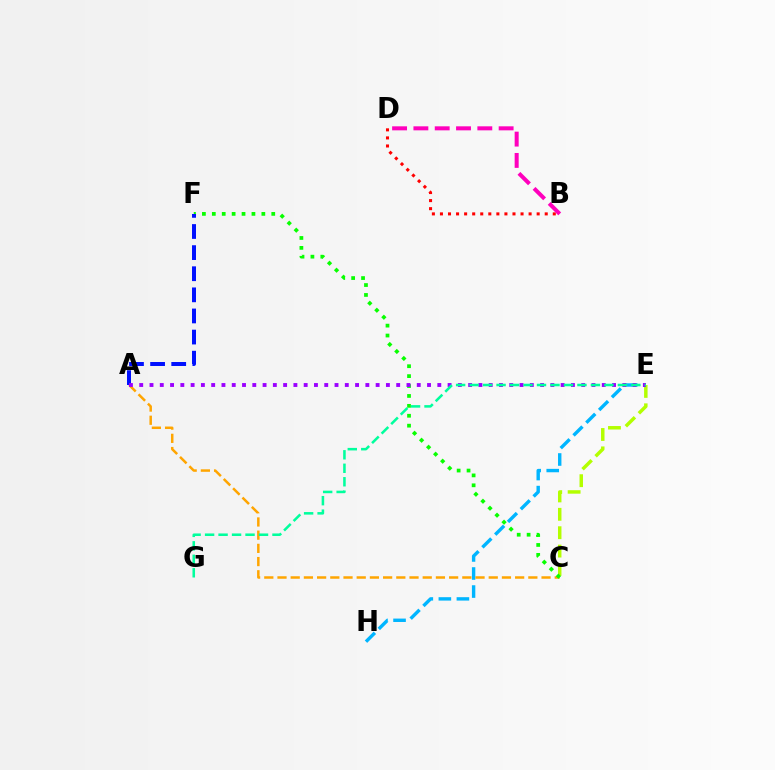{('E', 'H'): [{'color': '#00b5ff', 'line_style': 'dashed', 'thickness': 2.45}], ('C', 'E'): [{'color': '#b3ff00', 'line_style': 'dashed', 'thickness': 2.5}], ('A', 'C'): [{'color': '#ffa500', 'line_style': 'dashed', 'thickness': 1.79}], ('C', 'F'): [{'color': '#08ff00', 'line_style': 'dotted', 'thickness': 2.69}], ('A', 'F'): [{'color': '#0010ff', 'line_style': 'dashed', 'thickness': 2.87}], ('A', 'E'): [{'color': '#9b00ff', 'line_style': 'dotted', 'thickness': 2.79}], ('E', 'G'): [{'color': '#00ff9d', 'line_style': 'dashed', 'thickness': 1.83}], ('B', 'D'): [{'color': '#ff0000', 'line_style': 'dotted', 'thickness': 2.19}, {'color': '#ff00bd', 'line_style': 'dashed', 'thickness': 2.9}]}